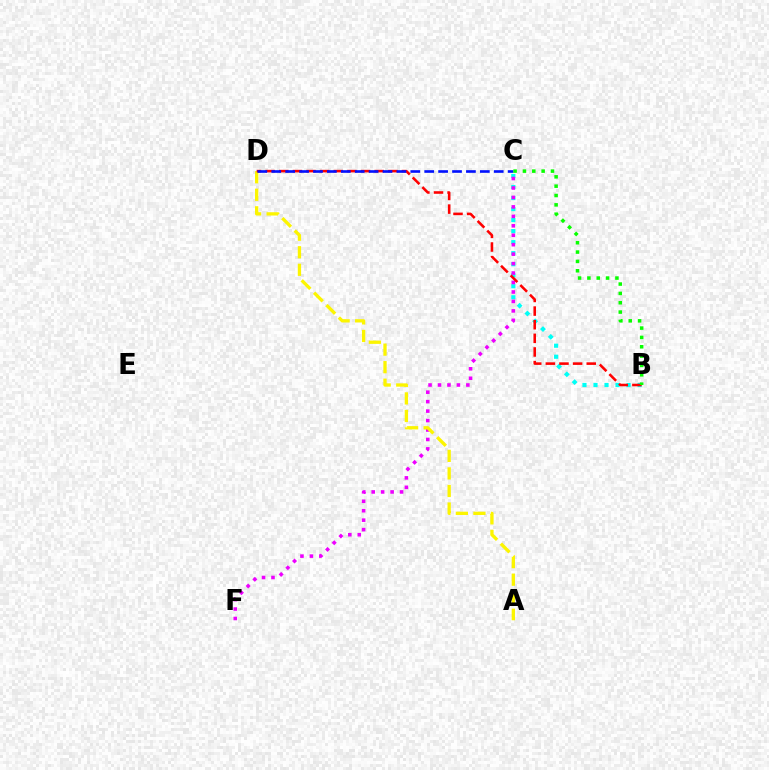{('B', 'C'): [{'color': '#00fff6', 'line_style': 'dotted', 'thickness': 3.0}, {'color': '#08ff00', 'line_style': 'dotted', 'thickness': 2.54}], ('C', 'F'): [{'color': '#ee00ff', 'line_style': 'dotted', 'thickness': 2.57}], ('A', 'D'): [{'color': '#fcf500', 'line_style': 'dashed', 'thickness': 2.38}], ('B', 'D'): [{'color': '#ff0000', 'line_style': 'dashed', 'thickness': 1.85}], ('C', 'D'): [{'color': '#0010ff', 'line_style': 'dashed', 'thickness': 1.89}]}